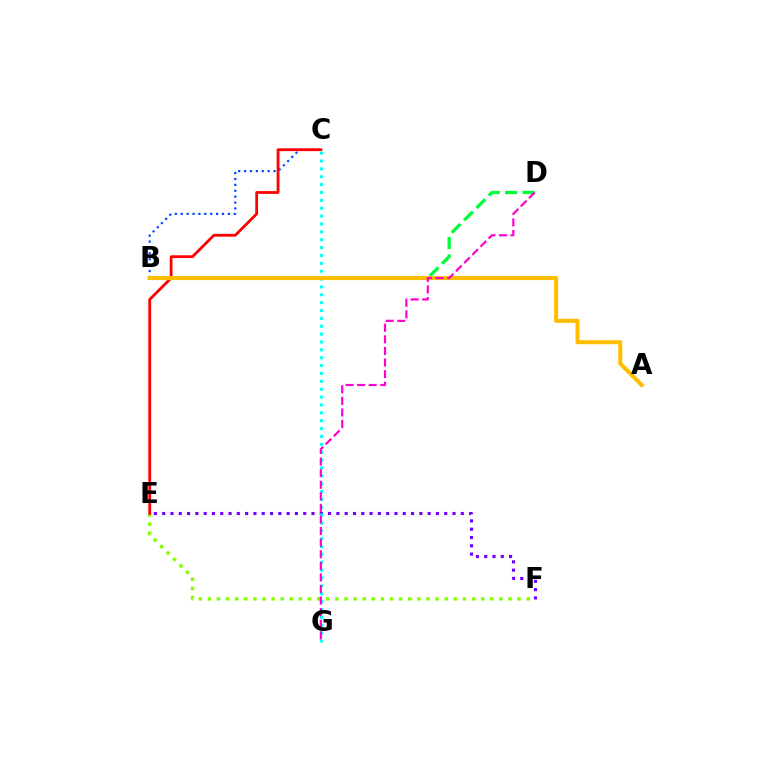{('E', 'F'): [{'color': '#84ff00', 'line_style': 'dotted', 'thickness': 2.47}, {'color': '#7200ff', 'line_style': 'dotted', 'thickness': 2.25}], ('B', 'C'): [{'color': '#004bff', 'line_style': 'dotted', 'thickness': 1.6}], ('B', 'D'): [{'color': '#00ff39', 'line_style': 'dashed', 'thickness': 2.37}], ('C', 'E'): [{'color': '#ff0000', 'line_style': 'solid', 'thickness': 2.01}], ('C', 'G'): [{'color': '#00fff6', 'line_style': 'dotted', 'thickness': 2.14}], ('A', 'B'): [{'color': '#ffbd00', 'line_style': 'solid', 'thickness': 2.92}], ('D', 'G'): [{'color': '#ff00cf', 'line_style': 'dashed', 'thickness': 1.57}]}